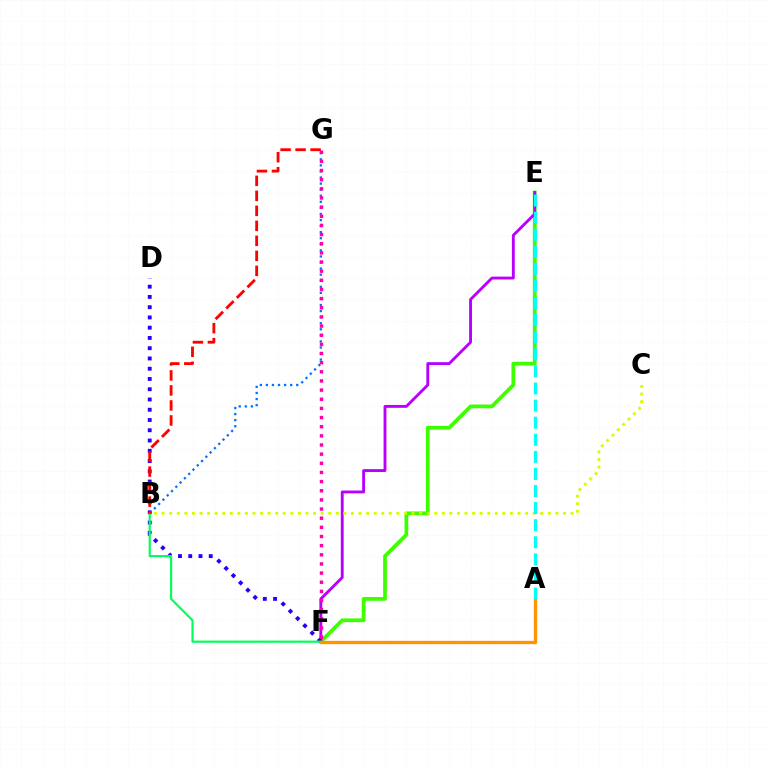{('E', 'F'): [{'color': '#3dff00', 'line_style': 'solid', 'thickness': 2.7}, {'color': '#b900ff', 'line_style': 'solid', 'thickness': 2.07}], ('B', 'C'): [{'color': '#d1ff00', 'line_style': 'dotted', 'thickness': 2.06}], ('D', 'F'): [{'color': '#2500ff', 'line_style': 'dotted', 'thickness': 2.79}], ('B', 'F'): [{'color': '#00ff5c', 'line_style': 'solid', 'thickness': 1.56}], ('A', 'F'): [{'color': '#ff9400', 'line_style': 'solid', 'thickness': 2.4}], ('B', 'G'): [{'color': '#0074ff', 'line_style': 'dotted', 'thickness': 1.65}, {'color': '#ff0000', 'line_style': 'dashed', 'thickness': 2.04}], ('F', 'G'): [{'color': '#ff00ac', 'line_style': 'dotted', 'thickness': 2.49}], ('A', 'E'): [{'color': '#00fff6', 'line_style': 'dashed', 'thickness': 2.32}]}